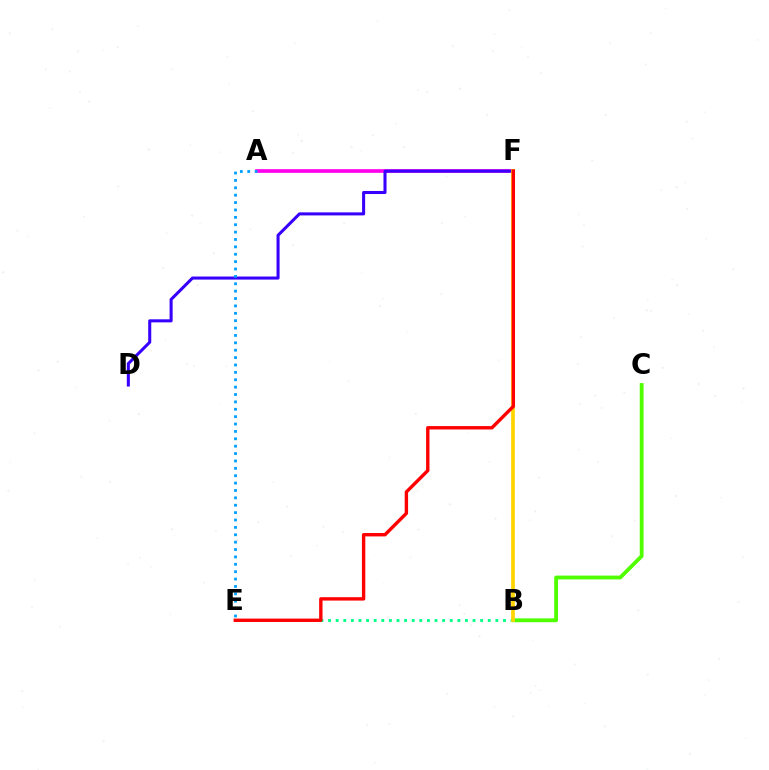{('B', 'C'): [{'color': '#4fff00', 'line_style': 'solid', 'thickness': 2.75}], ('B', 'E'): [{'color': '#00ff86', 'line_style': 'dotted', 'thickness': 2.07}], ('A', 'F'): [{'color': '#ff00ed', 'line_style': 'solid', 'thickness': 2.65}], ('D', 'F'): [{'color': '#3700ff', 'line_style': 'solid', 'thickness': 2.2}], ('B', 'F'): [{'color': '#ffd500', 'line_style': 'solid', 'thickness': 2.67}], ('E', 'F'): [{'color': '#ff0000', 'line_style': 'solid', 'thickness': 2.44}], ('A', 'E'): [{'color': '#009eff', 'line_style': 'dotted', 'thickness': 2.01}]}